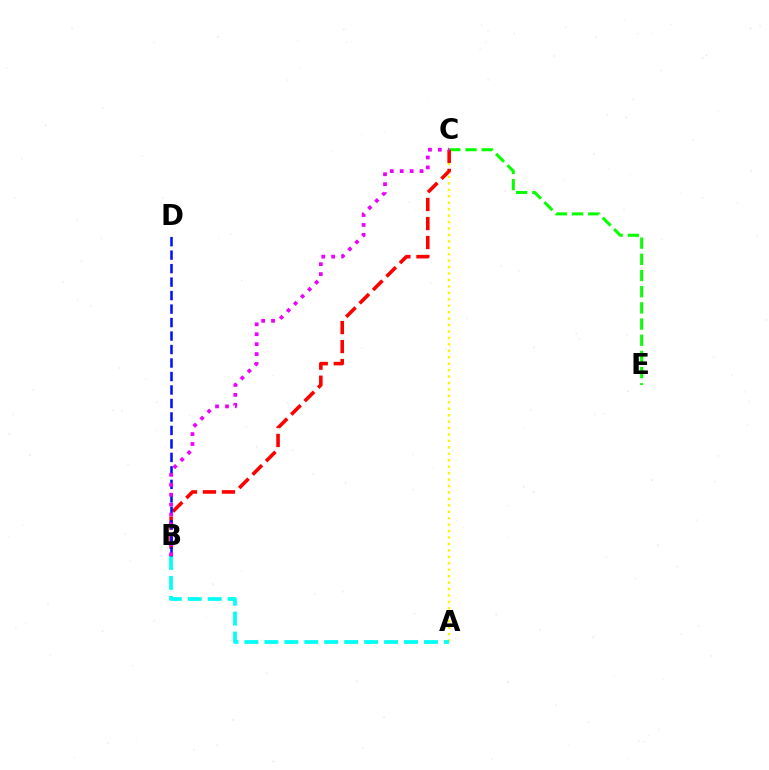{('C', 'E'): [{'color': '#08ff00', 'line_style': 'dashed', 'thickness': 2.2}], ('A', 'C'): [{'color': '#fcf500', 'line_style': 'dotted', 'thickness': 1.75}], ('B', 'C'): [{'color': '#ff0000', 'line_style': 'dashed', 'thickness': 2.58}, {'color': '#ee00ff', 'line_style': 'dotted', 'thickness': 2.7}], ('A', 'B'): [{'color': '#00fff6', 'line_style': 'dashed', 'thickness': 2.71}], ('B', 'D'): [{'color': '#0010ff', 'line_style': 'dashed', 'thickness': 1.83}]}